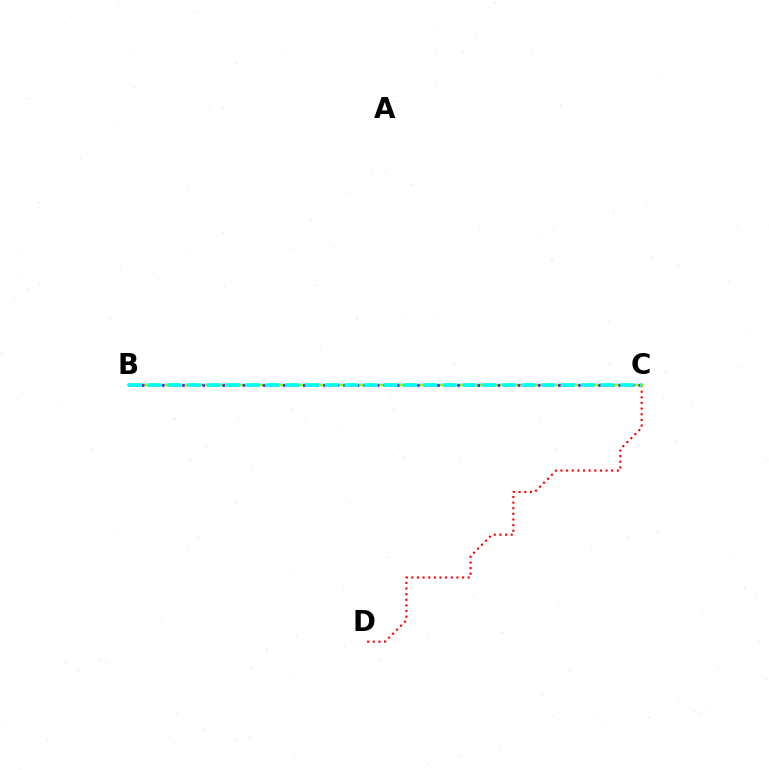{('C', 'D'): [{'color': '#ff0000', 'line_style': 'dotted', 'thickness': 1.53}], ('B', 'C'): [{'color': '#84ff00', 'line_style': 'solid', 'thickness': 1.7}, {'color': '#7200ff', 'line_style': 'dotted', 'thickness': 1.82}, {'color': '#00fff6', 'line_style': 'dashed', 'thickness': 2.67}]}